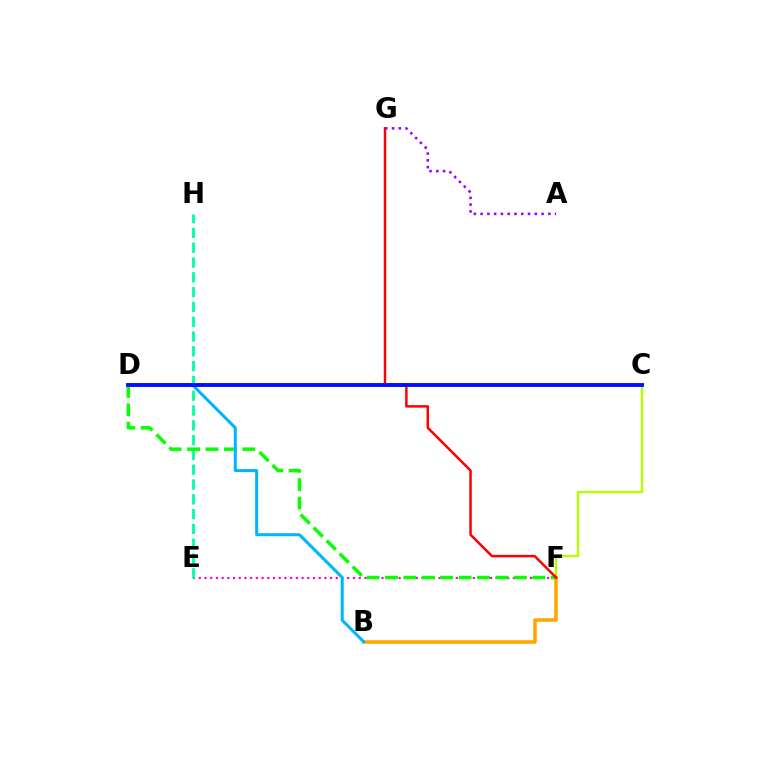{('C', 'F'): [{'color': '#b3ff00', 'line_style': 'solid', 'thickness': 1.75}], ('B', 'F'): [{'color': '#ffa500', 'line_style': 'solid', 'thickness': 2.54}], ('E', 'F'): [{'color': '#ff00bd', 'line_style': 'dotted', 'thickness': 1.55}], ('E', 'H'): [{'color': '#00ff9d', 'line_style': 'dashed', 'thickness': 2.01}], ('D', 'F'): [{'color': '#08ff00', 'line_style': 'dashed', 'thickness': 2.5}], ('F', 'G'): [{'color': '#ff0000', 'line_style': 'solid', 'thickness': 1.8}], ('B', 'D'): [{'color': '#00b5ff', 'line_style': 'solid', 'thickness': 2.17}], ('A', 'G'): [{'color': '#9b00ff', 'line_style': 'dotted', 'thickness': 1.84}], ('C', 'D'): [{'color': '#0010ff', 'line_style': 'solid', 'thickness': 2.8}]}